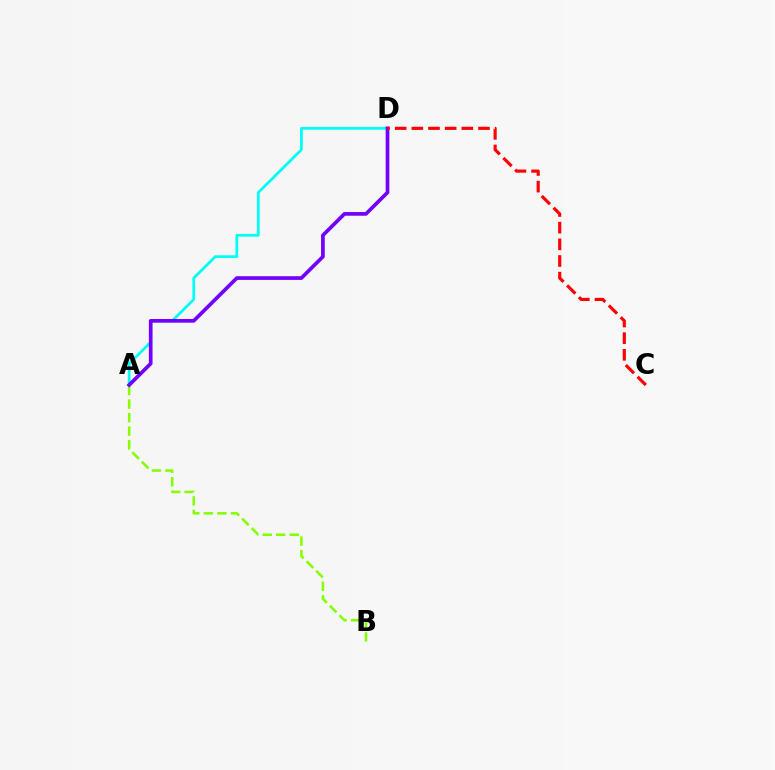{('A', 'D'): [{'color': '#00fff6', 'line_style': 'solid', 'thickness': 2.0}, {'color': '#7200ff', 'line_style': 'solid', 'thickness': 2.66}], ('A', 'B'): [{'color': '#84ff00', 'line_style': 'dashed', 'thickness': 1.84}], ('C', 'D'): [{'color': '#ff0000', 'line_style': 'dashed', 'thickness': 2.26}]}